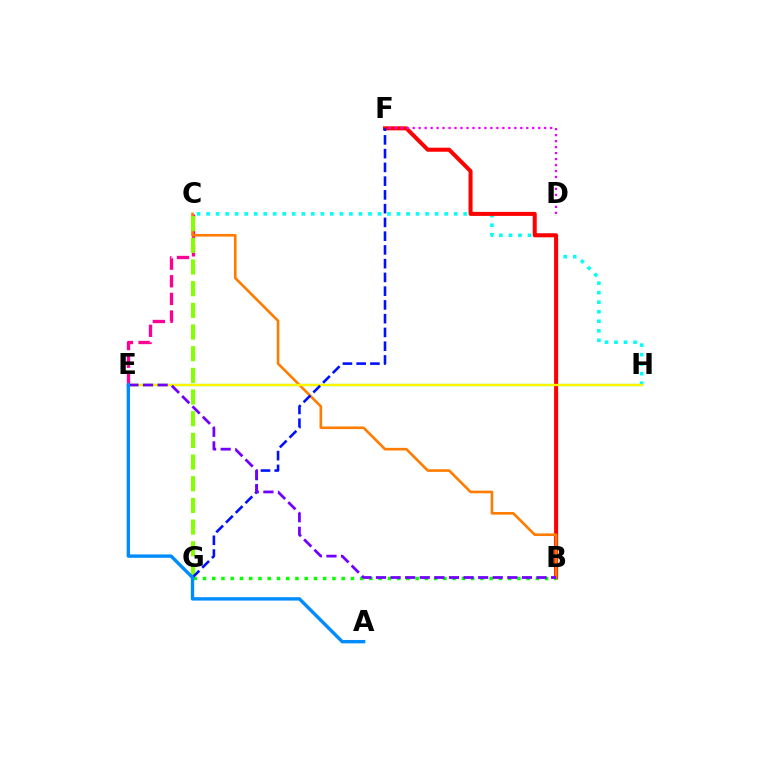{('C', 'E'): [{'color': '#ff0094', 'line_style': 'dashed', 'thickness': 2.4}], ('E', 'H'): [{'color': '#00ff74', 'line_style': 'solid', 'thickness': 1.61}, {'color': '#fcf500', 'line_style': 'solid', 'thickness': 1.67}], ('C', 'H'): [{'color': '#00fff6', 'line_style': 'dotted', 'thickness': 2.59}], ('B', 'F'): [{'color': '#ff0000', 'line_style': 'solid', 'thickness': 2.9}], ('B', 'C'): [{'color': '#ff7c00', 'line_style': 'solid', 'thickness': 1.89}], ('C', 'G'): [{'color': '#84ff00', 'line_style': 'dashed', 'thickness': 2.94}], ('B', 'G'): [{'color': '#08ff00', 'line_style': 'dotted', 'thickness': 2.51}], ('D', 'F'): [{'color': '#ee00ff', 'line_style': 'dotted', 'thickness': 1.62}], ('F', 'G'): [{'color': '#0010ff', 'line_style': 'dashed', 'thickness': 1.87}], ('B', 'E'): [{'color': '#7200ff', 'line_style': 'dashed', 'thickness': 1.98}], ('A', 'E'): [{'color': '#008cff', 'line_style': 'solid', 'thickness': 2.44}]}